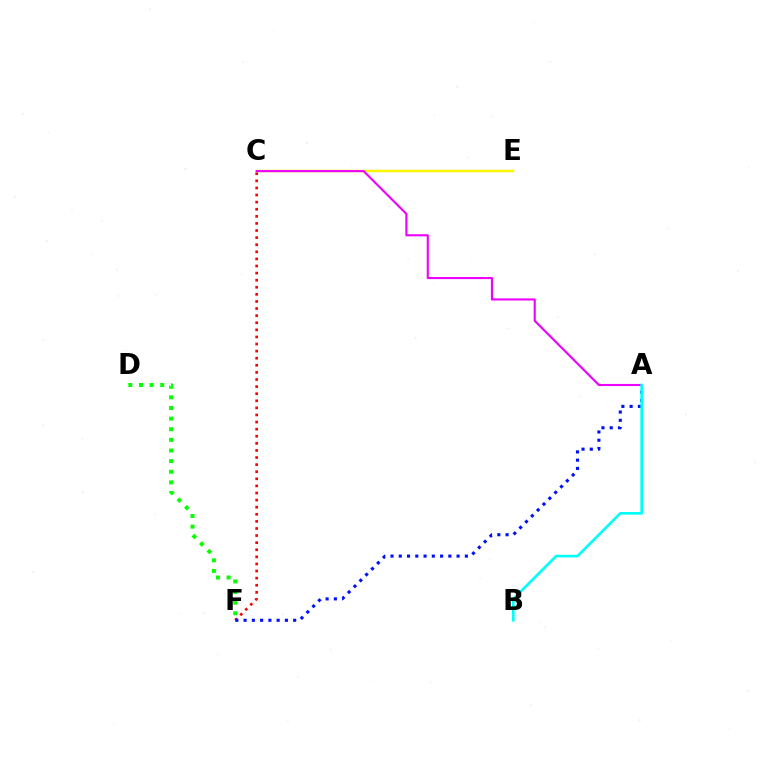{('C', 'E'): [{'color': '#fcf500', 'line_style': 'solid', 'thickness': 1.77}], ('C', 'F'): [{'color': '#ff0000', 'line_style': 'dotted', 'thickness': 1.93}], ('A', 'F'): [{'color': '#0010ff', 'line_style': 'dotted', 'thickness': 2.24}], ('A', 'C'): [{'color': '#ee00ff', 'line_style': 'solid', 'thickness': 1.52}], ('D', 'F'): [{'color': '#08ff00', 'line_style': 'dotted', 'thickness': 2.89}], ('A', 'B'): [{'color': '#00fff6', 'line_style': 'solid', 'thickness': 1.91}]}